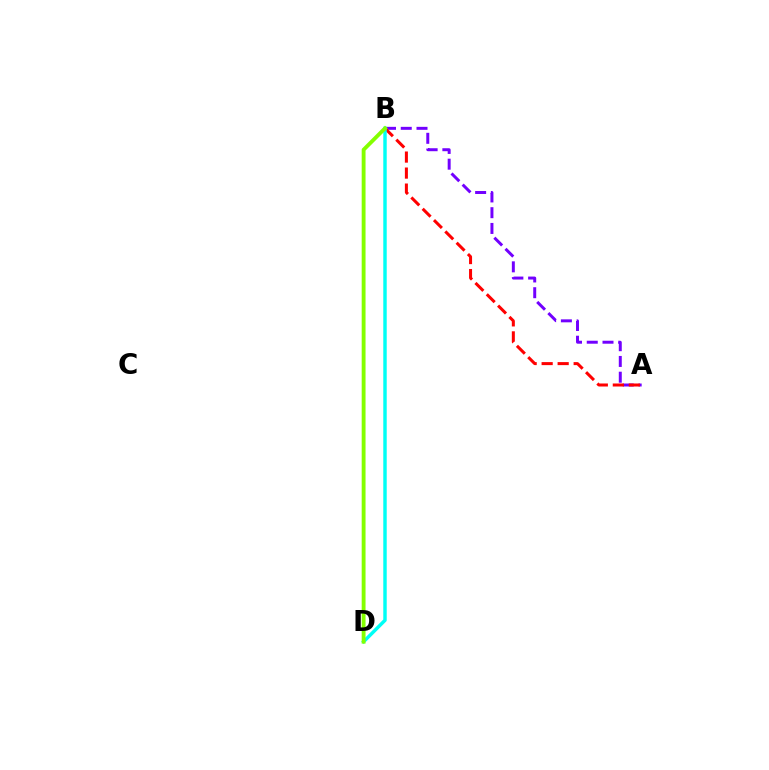{('A', 'B'): [{'color': '#7200ff', 'line_style': 'dashed', 'thickness': 2.14}, {'color': '#ff0000', 'line_style': 'dashed', 'thickness': 2.17}], ('B', 'D'): [{'color': '#00fff6', 'line_style': 'solid', 'thickness': 2.48}, {'color': '#84ff00', 'line_style': 'solid', 'thickness': 2.78}]}